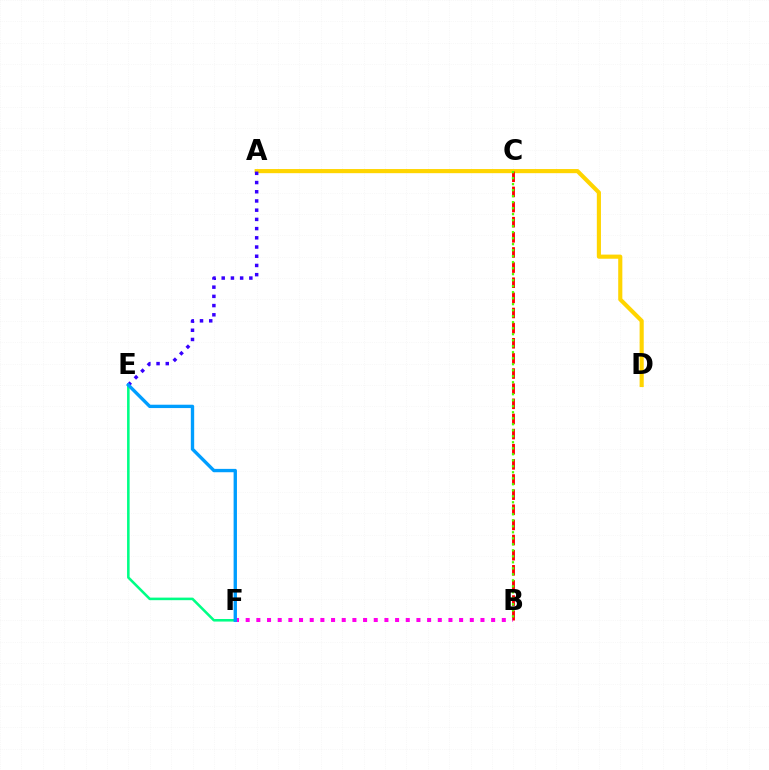{('E', 'F'): [{'color': '#00ff86', 'line_style': 'solid', 'thickness': 1.85}, {'color': '#009eff', 'line_style': 'solid', 'thickness': 2.41}], ('A', 'D'): [{'color': '#ffd500', 'line_style': 'solid', 'thickness': 2.97}], ('B', 'C'): [{'color': '#ff0000', 'line_style': 'dashed', 'thickness': 2.06}, {'color': '#4fff00', 'line_style': 'dotted', 'thickness': 1.63}], ('A', 'E'): [{'color': '#3700ff', 'line_style': 'dotted', 'thickness': 2.5}], ('B', 'F'): [{'color': '#ff00ed', 'line_style': 'dotted', 'thickness': 2.9}]}